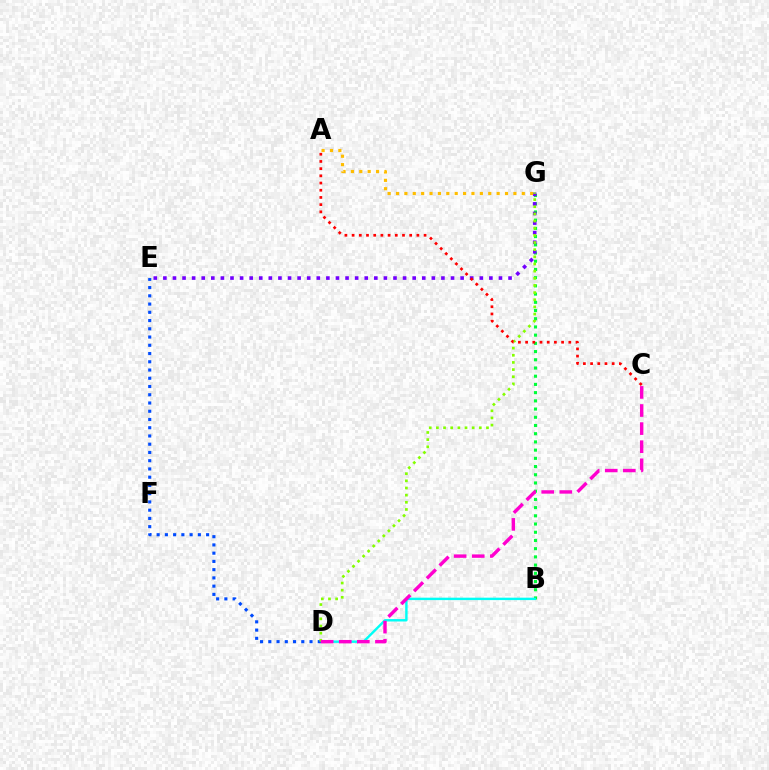{('B', 'G'): [{'color': '#00ff39', 'line_style': 'dotted', 'thickness': 2.23}], ('B', 'D'): [{'color': '#00fff6', 'line_style': 'solid', 'thickness': 1.74}], ('E', 'G'): [{'color': '#7200ff', 'line_style': 'dotted', 'thickness': 2.61}], ('D', 'E'): [{'color': '#004bff', 'line_style': 'dotted', 'thickness': 2.24}], ('A', 'G'): [{'color': '#ffbd00', 'line_style': 'dotted', 'thickness': 2.28}], ('D', 'G'): [{'color': '#84ff00', 'line_style': 'dotted', 'thickness': 1.94}], ('C', 'D'): [{'color': '#ff00cf', 'line_style': 'dashed', 'thickness': 2.46}], ('A', 'C'): [{'color': '#ff0000', 'line_style': 'dotted', 'thickness': 1.96}]}